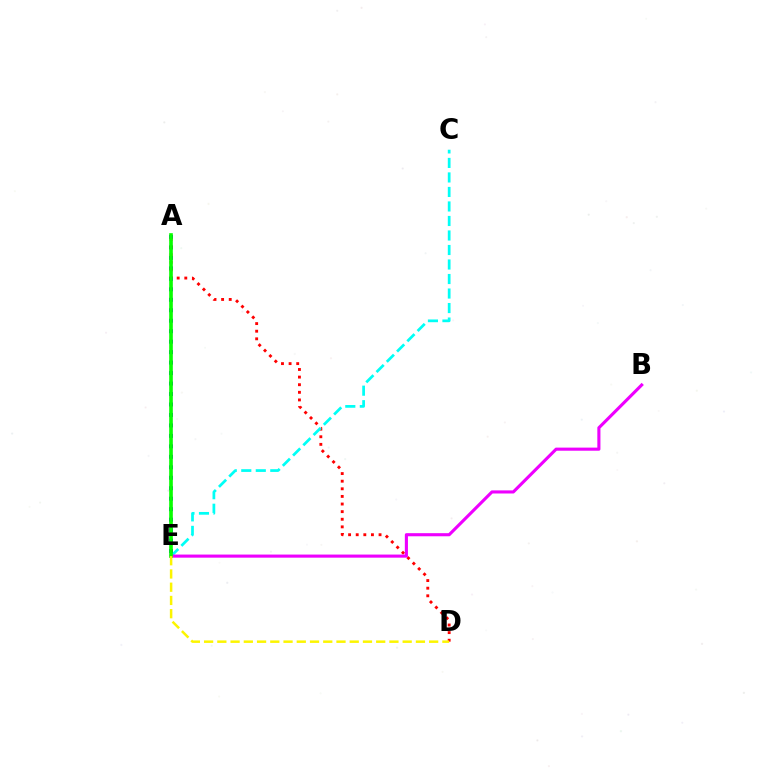{('A', 'E'): [{'color': '#0010ff', 'line_style': 'dotted', 'thickness': 2.84}, {'color': '#08ff00', 'line_style': 'solid', 'thickness': 2.63}], ('A', 'D'): [{'color': '#ff0000', 'line_style': 'dotted', 'thickness': 2.07}], ('C', 'E'): [{'color': '#00fff6', 'line_style': 'dashed', 'thickness': 1.97}], ('B', 'E'): [{'color': '#ee00ff', 'line_style': 'solid', 'thickness': 2.24}], ('D', 'E'): [{'color': '#fcf500', 'line_style': 'dashed', 'thickness': 1.8}]}